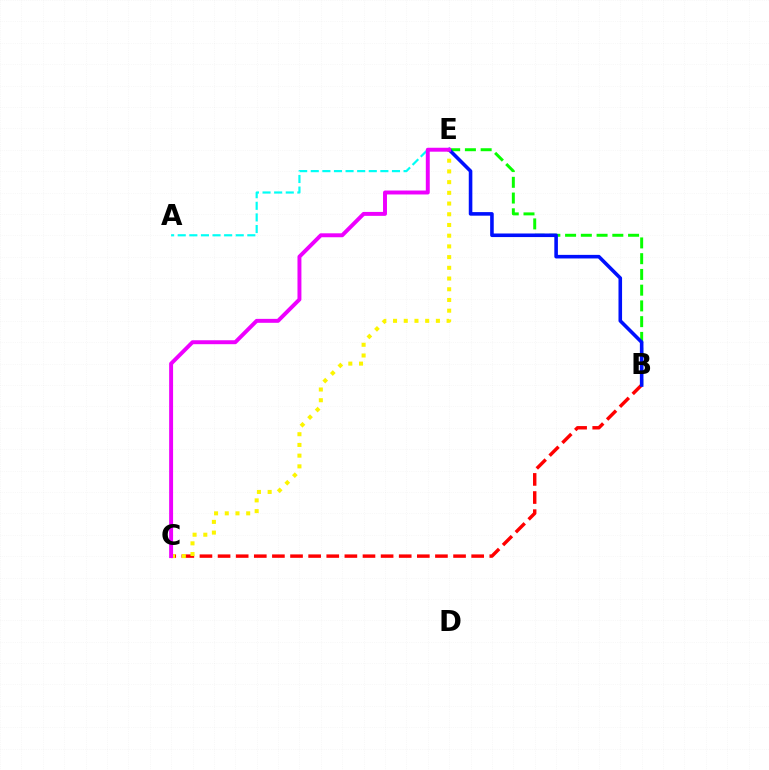{('B', 'E'): [{'color': '#08ff00', 'line_style': 'dashed', 'thickness': 2.14}, {'color': '#0010ff', 'line_style': 'solid', 'thickness': 2.58}], ('B', 'C'): [{'color': '#ff0000', 'line_style': 'dashed', 'thickness': 2.46}], ('C', 'E'): [{'color': '#fcf500', 'line_style': 'dotted', 'thickness': 2.91}, {'color': '#ee00ff', 'line_style': 'solid', 'thickness': 2.83}], ('A', 'E'): [{'color': '#00fff6', 'line_style': 'dashed', 'thickness': 1.58}]}